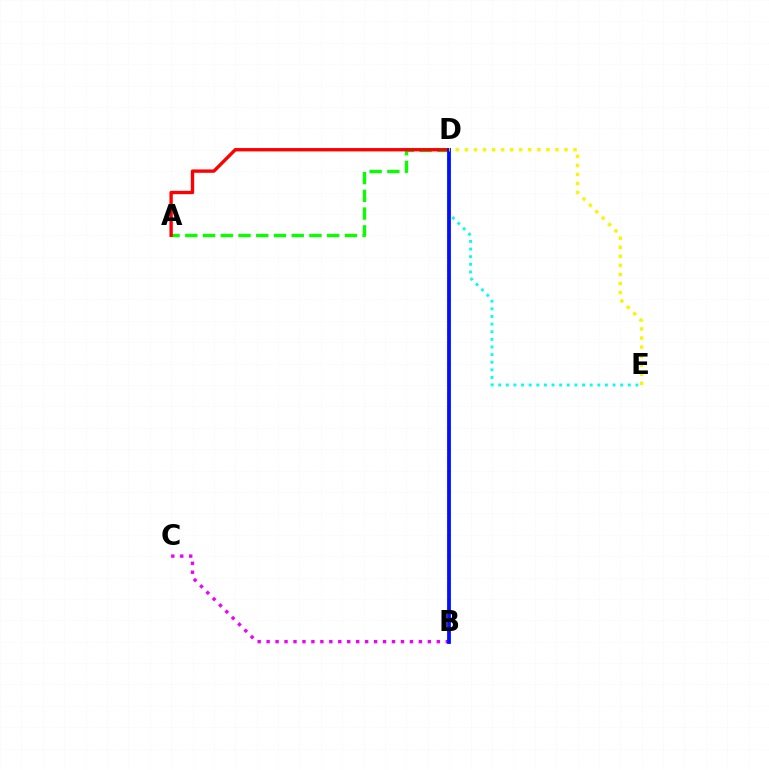{('A', 'D'): [{'color': '#08ff00', 'line_style': 'dashed', 'thickness': 2.41}, {'color': '#ff0000', 'line_style': 'solid', 'thickness': 2.41}], ('B', 'C'): [{'color': '#ee00ff', 'line_style': 'dotted', 'thickness': 2.43}], ('D', 'E'): [{'color': '#00fff6', 'line_style': 'dotted', 'thickness': 2.07}, {'color': '#fcf500', 'line_style': 'dotted', 'thickness': 2.46}], ('B', 'D'): [{'color': '#0010ff', 'line_style': 'solid', 'thickness': 2.73}]}